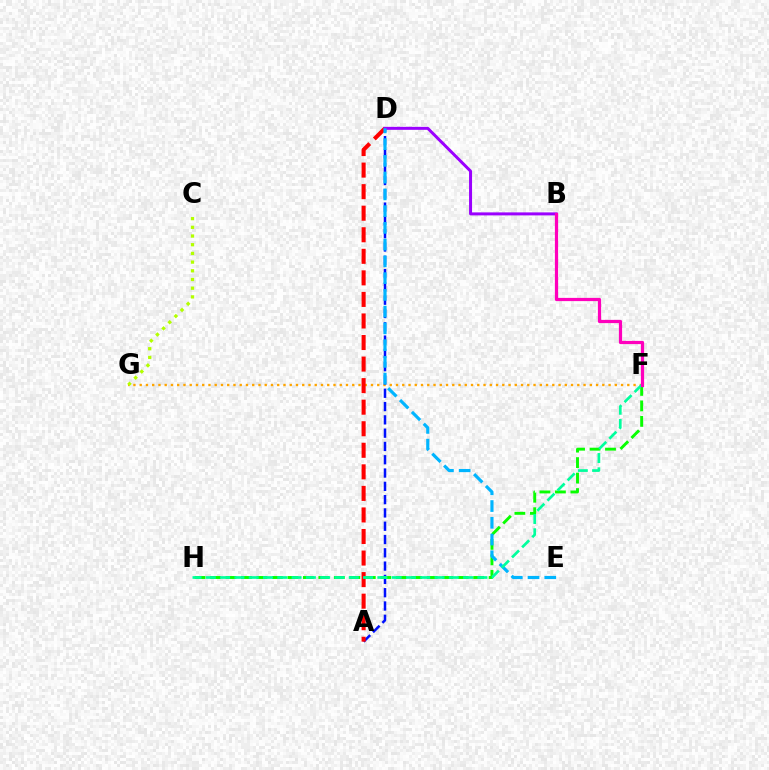{('F', 'G'): [{'color': '#ffa500', 'line_style': 'dotted', 'thickness': 1.7}], ('A', 'D'): [{'color': '#0010ff', 'line_style': 'dashed', 'thickness': 1.81}, {'color': '#ff0000', 'line_style': 'dashed', 'thickness': 2.93}], ('B', 'D'): [{'color': '#9b00ff', 'line_style': 'solid', 'thickness': 2.16}], ('C', 'G'): [{'color': '#b3ff00', 'line_style': 'dotted', 'thickness': 2.36}], ('F', 'H'): [{'color': '#08ff00', 'line_style': 'dashed', 'thickness': 2.1}, {'color': '#00ff9d', 'line_style': 'dashed', 'thickness': 1.94}], ('D', 'E'): [{'color': '#00b5ff', 'line_style': 'dashed', 'thickness': 2.28}], ('B', 'F'): [{'color': '#ff00bd', 'line_style': 'solid', 'thickness': 2.32}]}